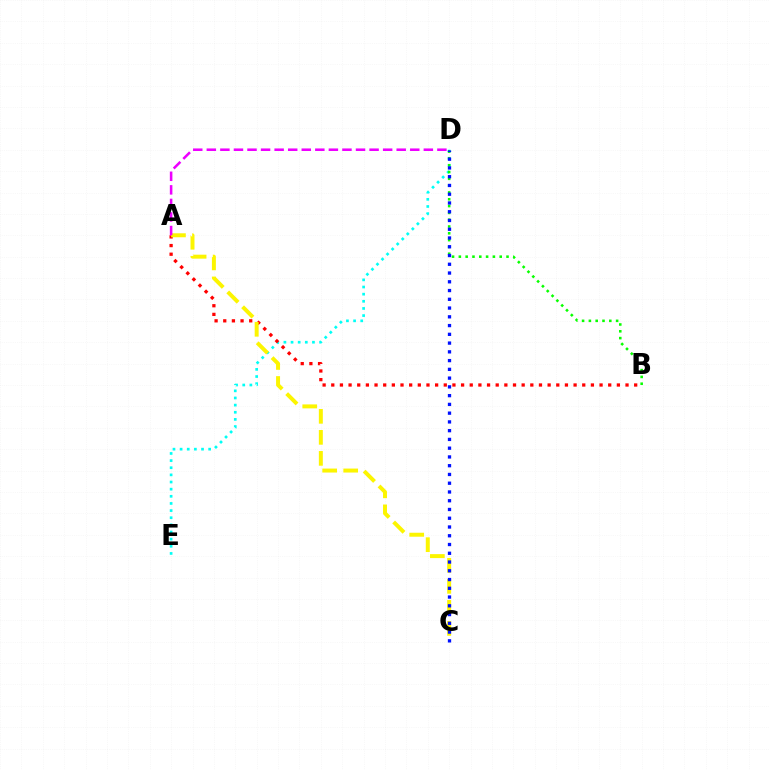{('D', 'E'): [{'color': '#00fff6', 'line_style': 'dotted', 'thickness': 1.94}], ('A', 'B'): [{'color': '#ff0000', 'line_style': 'dotted', 'thickness': 2.35}], ('B', 'D'): [{'color': '#08ff00', 'line_style': 'dotted', 'thickness': 1.85}], ('A', 'C'): [{'color': '#fcf500', 'line_style': 'dashed', 'thickness': 2.86}], ('A', 'D'): [{'color': '#ee00ff', 'line_style': 'dashed', 'thickness': 1.84}], ('C', 'D'): [{'color': '#0010ff', 'line_style': 'dotted', 'thickness': 2.38}]}